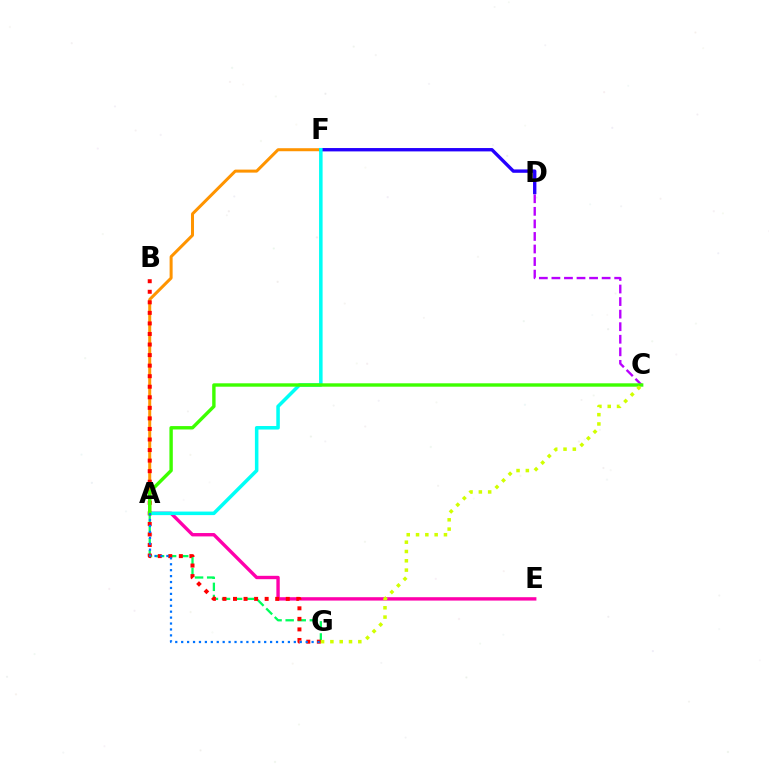{('C', 'D'): [{'color': '#b900ff', 'line_style': 'dashed', 'thickness': 1.71}], ('A', 'E'): [{'color': '#ff00ac', 'line_style': 'solid', 'thickness': 2.43}], ('A', 'F'): [{'color': '#ff9400', 'line_style': 'solid', 'thickness': 2.17}, {'color': '#00fff6', 'line_style': 'solid', 'thickness': 2.54}], ('A', 'G'): [{'color': '#00ff5c', 'line_style': 'dashed', 'thickness': 1.64}, {'color': '#0074ff', 'line_style': 'dotted', 'thickness': 1.61}], ('B', 'G'): [{'color': '#ff0000', 'line_style': 'dotted', 'thickness': 2.87}], ('D', 'F'): [{'color': '#2500ff', 'line_style': 'solid', 'thickness': 2.42}], ('A', 'C'): [{'color': '#3dff00', 'line_style': 'solid', 'thickness': 2.44}], ('C', 'G'): [{'color': '#d1ff00', 'line_style': 'dotted', 'thickness': 2.53}]}